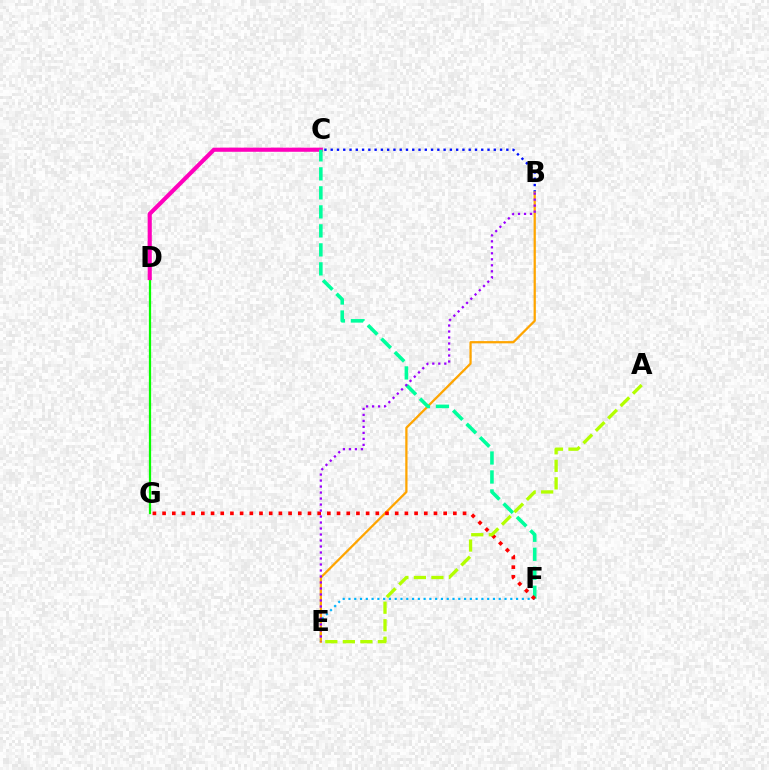{('D', 'G'): [{'color': '#08ff00', 'line_style': 'solid', 'thickness': 1.62}], ('B', 'C'): [{'color': '#0010ff', 'line_style': 'dotted', 'thickness': 1.7}], ('E', 'F'): [{'color': '#00b5ff', 'line_style': 'dotted', 'thickness': 1.57}], ('B', 'E'): [{'color': '#ffa500', 'line_style': 'solid', 'thickness': 1.63}, {'color': '#9b00ff', 'line_style': 'dotted', 'thickness': 1.63}], ('C', 'D'): [{'color': '#ff00bd', 'line_style': 'solid', 'thickness': 2.97}], ('C', 'F'): [{'color': '#00ff9d', 'line_style': 'dashed', 'thickness': 2.58}], ('F', 'G'): [{'color': '#ff0000', 'line_style': 'dotted', 'thickness': 2.63}], ('A', 'E'): [{'color': '#b3ff00', 'line_style': 'dashed', 'thickness': 2.38}]}